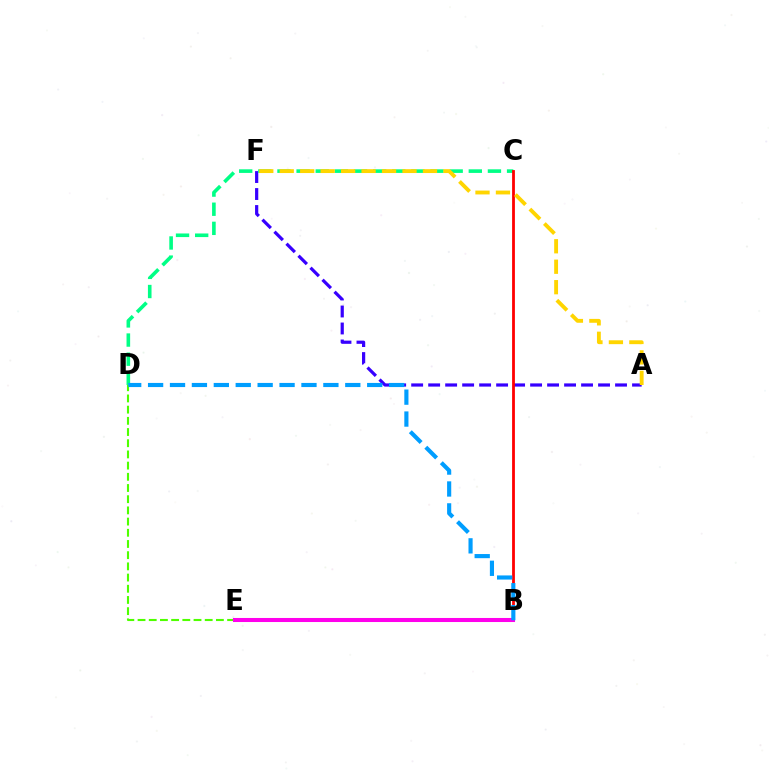{('A', 'F'): [{'color': '#3700ff', 'line_style': 'dashed', 'thickness': 2.31}, {'color': '#ffd500', 'line_style': 'dashed', 'thickness': 2.78}], ('C', 'D'): [{'color': '#00ff86', 'line_style': 'dashed', 'thickness': 2.6}], ('B', 'C'): [{'color': '#ff0000', 'line_style': 'solid', 'thickness': 2.02}], ('D', 'E'): [{'color': '#4fff00', 'line_style': 'dashed', 'thickness': 1.52}], ('B', 'E'): [{'color': '#ff00ed', 'line_style': 'solid', 'thickness': 2.92}], ('B', 'D'): [{'color': '#009eff', 'line_style': 'dashed', 'thickness': 2.98}]}